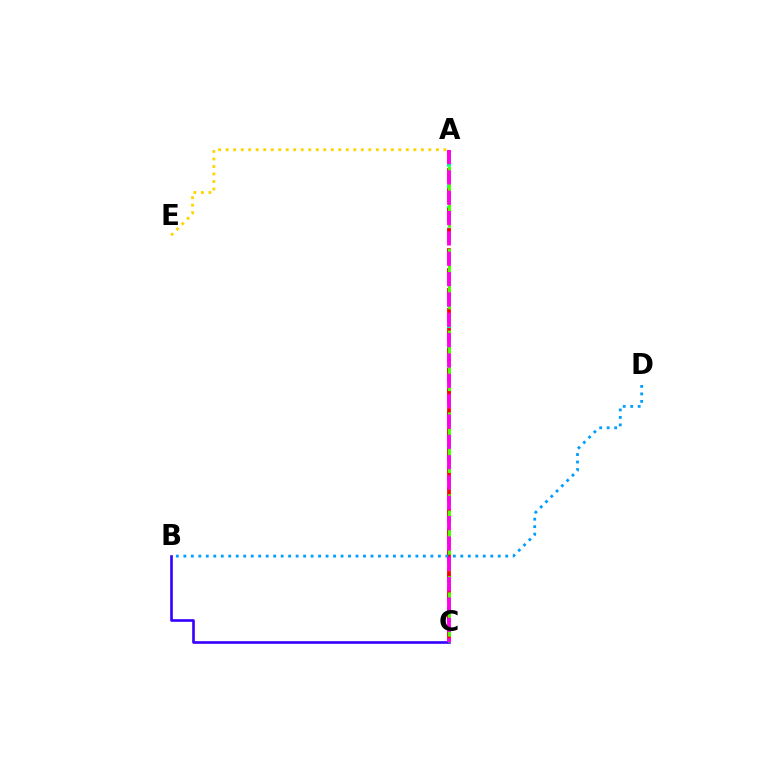{('A', 'E'): [{'color': '#ffd500', 'line_style': 'dotted', 'thickness': 2.04}], ('A', 'C'): [{'color': '#00ff86', 'line_style': 'dotted', 'thickness': 2.93}, {'color': '#ff0000', 'line_style': 'dashed', 'thickness': 2.72}, {'color': '#4fff00', 'line_style': 'dashed', 'thickness': 2.22}, {'color': '#ff00ed', 'line_style': 'dashed', 'thickness': 2.76}], ('B', 'C'): [{'color': '#3700ff', 'line_style': 'solid', 'thickness': 1.9}], ('B', 'D'): [{'color': '#009eff', 'line_style': 'dotted', 'thickness': 2.03}]}